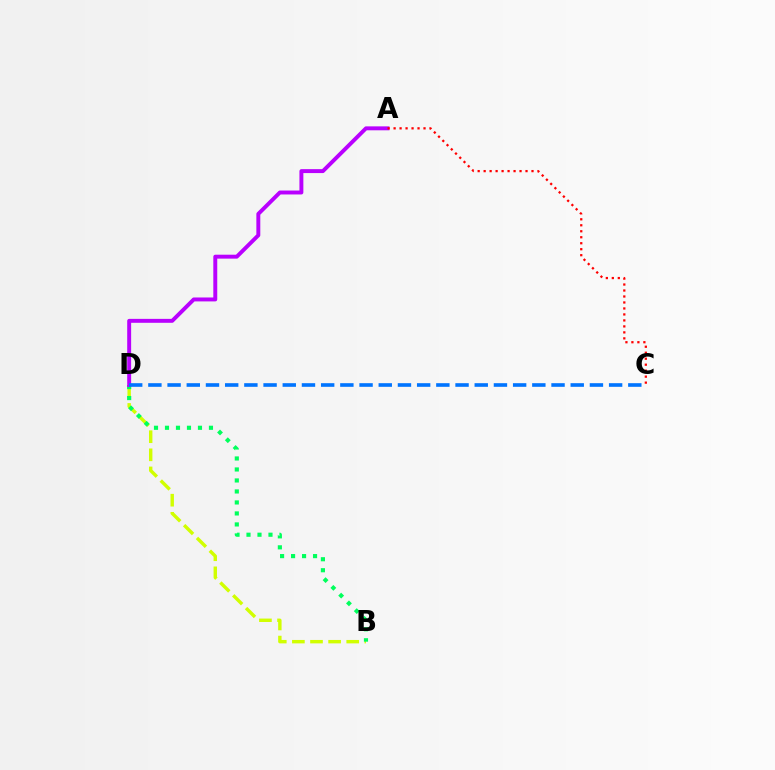{('B', 'D'): [{'color': '#d1ff00', 'line_style': 'dashed', 'thickness': 2.46}, {'color': '#00ff5c', 'line_style': 'dotted', 'thickness': 2.99}], ('A', 'D'): [{'color': '#b900ff', 'line_style': 'solid', 'thickness': 2.83}], ('A', 'C'): [{'color': '#ff0000', 'line_style': 'dotted', 'thickness': 1.63}], ('C', 'D'): [{'color': '#0074ff', 'line_style': 'dashed', 'thickness': 2.61}]}